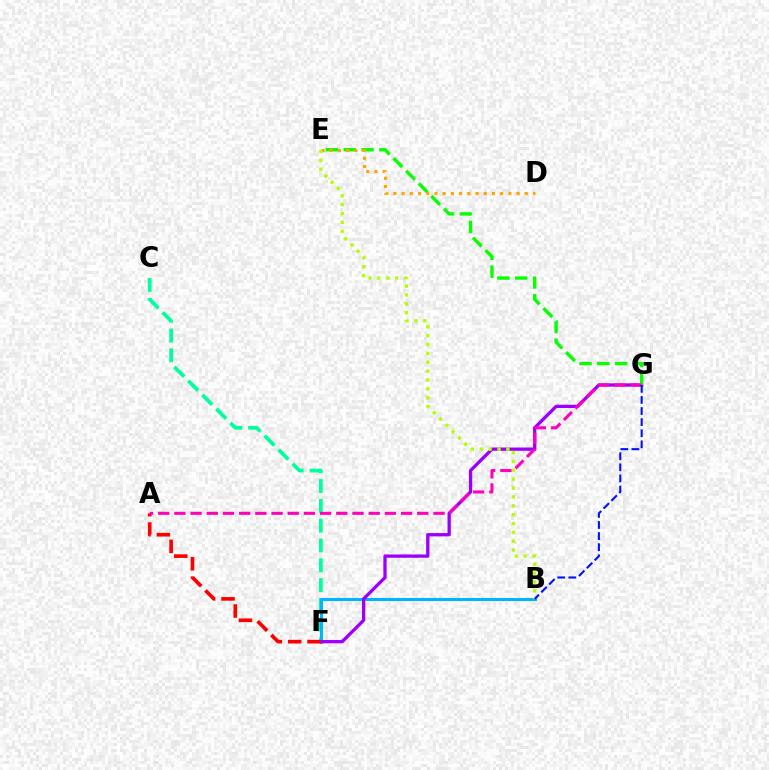{('C', 'F'): [{'color': '#00ff9d', 'line_style': 'dashed', 'thickness': 2.69}], ('B', 'F'): [{'color': '#00b5ff', 'line_style': 'solid', 'thickness': 2.17}], ('F', 'G'): [{'color': '#9b00ff', 'line_style': 'solid', 'thickness': 2.37}], ('E', 'G'): [{'color': '#08ff00', 'line_style': 'dashed', 'thickness': 2.42}], ('A', 'F'): [{'color': '#ff0000', 'line_style': 'dashed', 'thickness': 2.63}], ('D', 'E'): [{'color': '#ffa500', 'line_style': 'dotted', 'thickness': 2.23}], ('B', 'E'): [{'color': '#b3ff00', 'line_style': 'dotted', 'thickness': 2.41}], ('A', 'G'): [{'color': '#ff00bd', 'line_style': 'dashed', 'thickness': 2.2}], ('B', 'G'): [{'color': '#0010ff', 'line_style': 'dashed', 'thickness': 1.51}]}